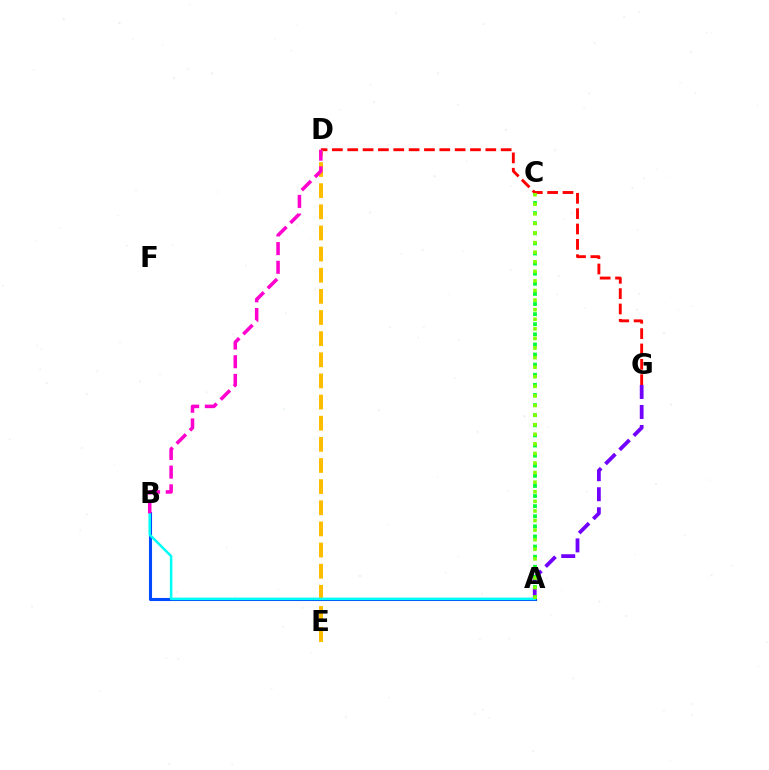{('A', 'B'): [{'color': '#004bff', 'line_style': 'solid', 'thickness': 2.22}, {'color': '#00fff6', 'line_style': 'solid', 'thickness': 1.79}], ('A', 'G'): [{'color': '#7200ff', 'line_style': 'dashed', 'thickness': 2.72}], ('A', 'C'): [{'color': '#00ff39', 'line_style': 'dotted', 'thickness': 2.75}, {'color': '#84ff00', 'line_style': 'dotted', 'thickness': 2.6}], ('D', 'G'): [{'color': '#ff0000', 'line_style': 'dashed', 'thickness': 2.08}], ('D', 'E'): [{'color': '#ffbd00', 'line_style': 'dashed', 'thickness': 2.87}], ('B', 'D'): [{'color': '#ff00cf', 'line_style': 'dashed', 'thickness': 2.54}]}